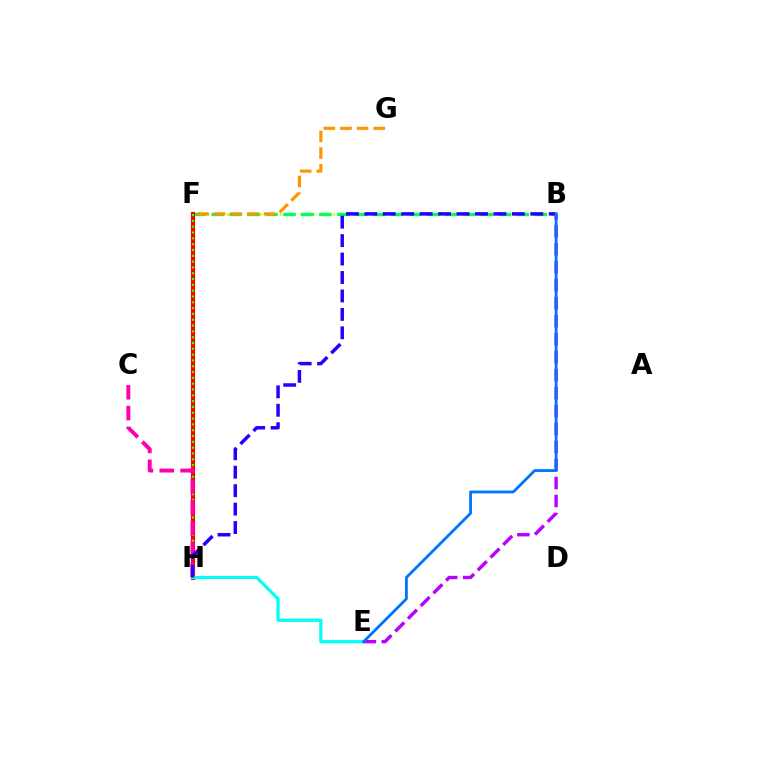{('B', 'F'): [{'color': '#d1ff00', 'line_style': 'dotted', 'thickness': 1.8}, {'color': '#00ff5c', 'line_style': 'dashed', 'thickness': 2.44}], ('F', 'H'): [{'color': '#ff0000', 'line_style': 'solid', 'thickness': 2.98}, {'color': '#3dff00', 'line_style': 'dotted', 'thickness': 1.58}], ('C', 'H'): [{'color': '#ff00ac', 'line_style': 'dashed', 'thickness': 2.83}], ('E', 'H'): [{'color': '#00fff6', 'line_style': 'solid', 'thickness': 2.31}], ('B', 'H'): [{'color': '#2500ff', 'line_style': 'dashed', 'thickness': 2.51}], ('B', 'E'): [{'color': '#b900ff', 'line_style': 'dashed', 'thickness': 2.44}, {'color': '#0074ff', 'line_style': 'solid', 'thickness': 2.03}], ('F', 'G'): [{'color': '#ff9400', 'line_style': 'dashed', 'thickness': 2.26}]}